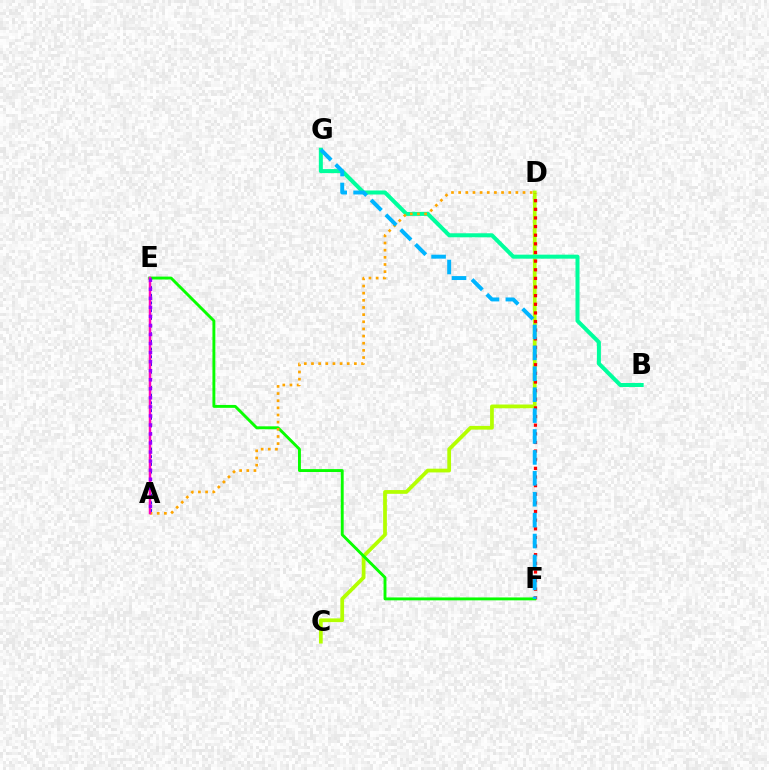{('C', 'D'): [{'color': '#b3ff00', 'line_style': 'solid', 'thickness': 2.69}], ('D', 'F'): [{'color': '#ff0000', 'line_style': 'dotted', 'thickness': 2.35}], ('E', 'F'): [{'color': '#08ff00', 'line_style': 'solid', 'thickness': 2.09}], ('B', 'G'): [{'color': '#00ff9d', 'line_style': 'solid', 'thickness': 2.89}], ('A', 'D'): [{'color': '#ffa500', 'line_style': 'dotted', 'thickness': 1.94}], ('A', 'E'): [{'color': '#0010ff', 'line_style': 'dotted', 'thickness': 2.09}, {'color': '#ff00bd', 'line_style': 'solid', 'thickness': 1.79}, {'color': '#9b00ff', 'line_style': 'dotted', 'thickness': 2.46}], ('F', 'G'): [{'color': '#00b5ff', 'line_style': 'dashed', 'thickness': 2.84}]}